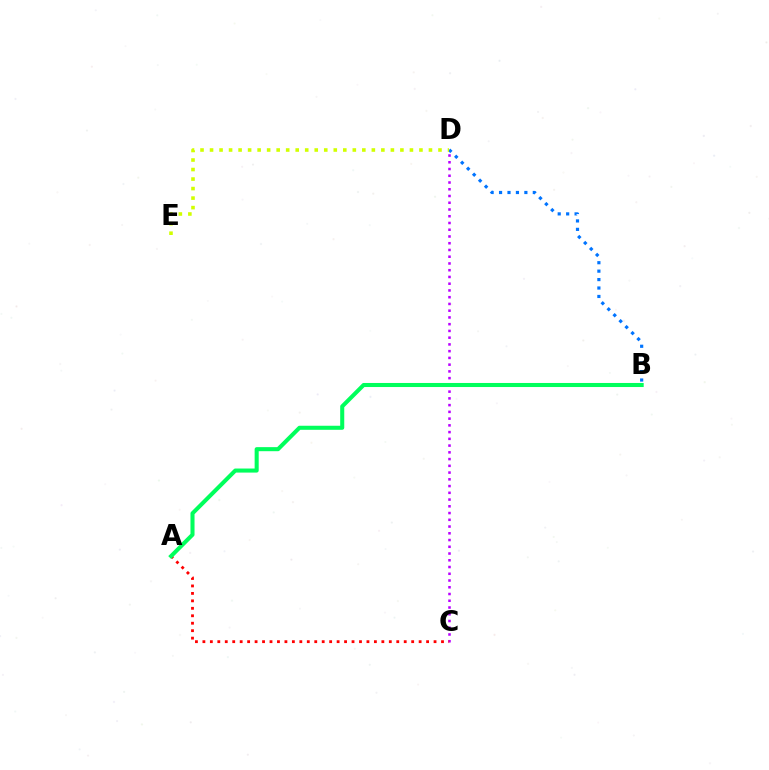{('C', 'D'): [{'color': '#b900ff', 'line_style': 'dotted', 'thickness': 1.83}], ('B', 'D'): [{'color': '#0074ff', 'line_style': 'dotted', 'thickness': 2.29}], ('A', 'C'): [{'color': '#ff0000', 'line_style': 'dotted', 'thickness': 2.03}], ('A', 'B'): [{'color': '#00ff5c', 'line_style': 'solid', 'thickness': 2.92}], ('D', 'E'): [{'color': '#d1ff00', 'line_style': 'dotted', 'thickness': 2.59}]}